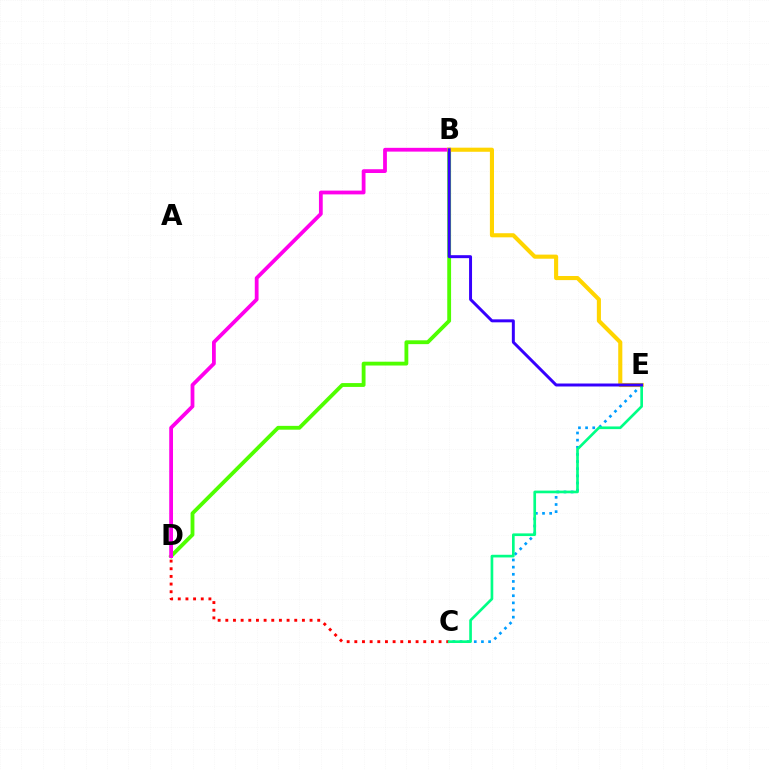{('B', 'D'): [{'color': '#4fff00', 'line_style': 'solid', 'thickness': 2.76}, {'color': '#ff00ed', 'line_style': 'solid', 'thickness': 2.72}], ('C', 'D'): [{'color': '#ff0000', 'line_style': 'dotted', 'thickness': 2.08}], ('C', 'E'): [{'color': '#009eff', 'line_style': 'dotted', 'thickness': 1.94}, {'color': '#00ff86', 'line_style': 'solid', 'thickness': 1.92}], ('B', 'E'): [{'color': '#ffd500', 'line_style': 'solid', 'thickness': 2.95}, {'color': '#3700ff', 'line_style': 'solid', 'thickness': 2.14}]}